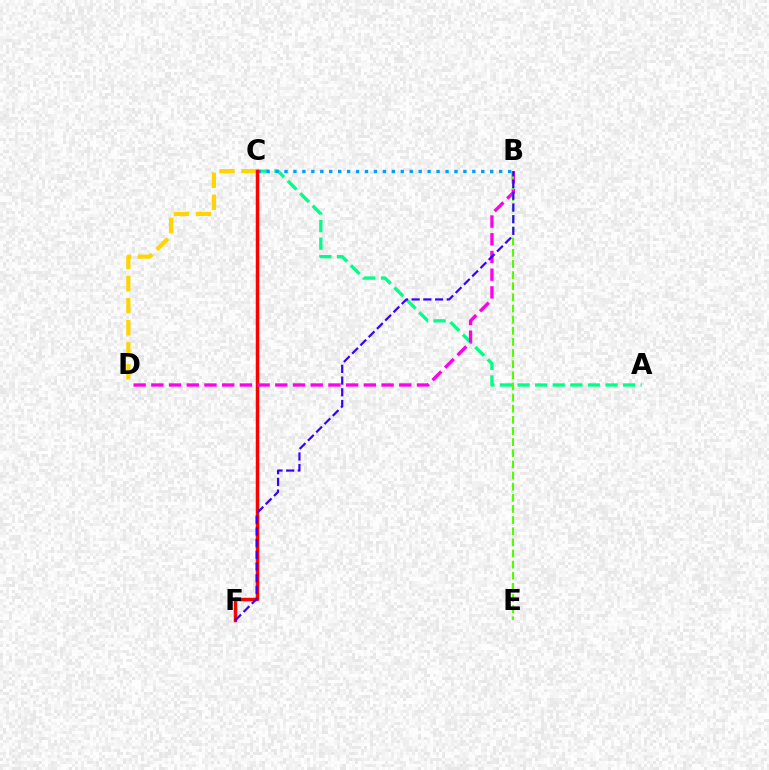{('A', 'C'): [{'color': '#00ff86', 'line_style': 'dashed', 'thickness': 2.39}], ('C', 'D'): [{'color': '#ffd500', 'line_style': 'dashed', 'thickness': 3.0}], ('B', 'C'): [{'color': '#009eff', 'line_style': 'dotted', 'thickness': 2.43}], ('C', 'F'): [{'color': '#ff0000', 'line_style': 'solid', 'thickness': 2.51}], ('B', 'D'): [{'color': '#ff00ed', 'line_style': 'dashed', 'thickness': 2.41}], ('B', 'E'): [{'color': '#4fff00', 'line_style': 'dashed', 'thickness': 1.51}], ('B', 'F'): [{'color': '#3700ff', 'line_style': 'dashed', 'thickness': 1.59}]}